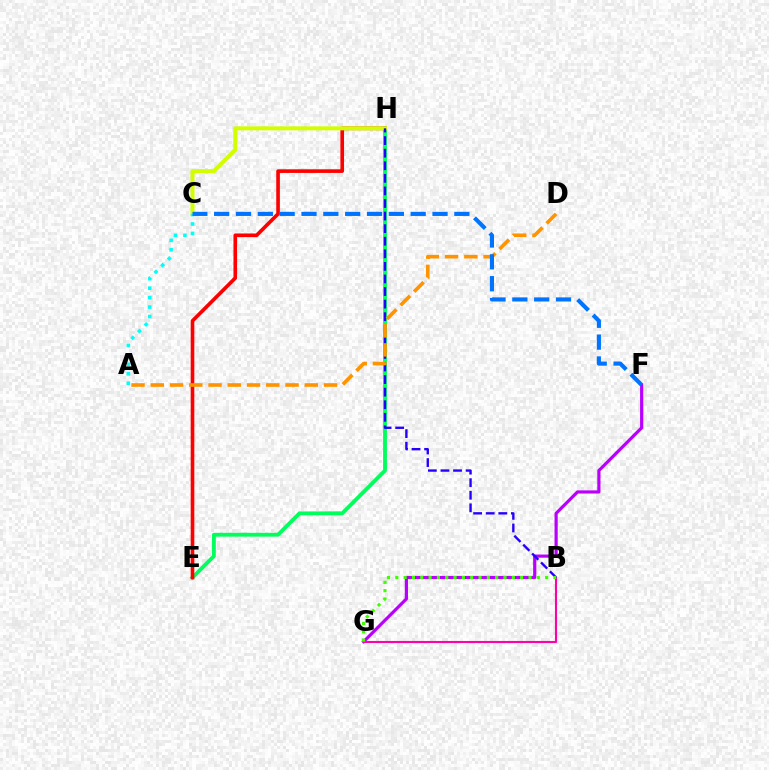{('E', 'H'): [{'color': '#00ff5c', 'line_style': 'solid', 'thickness': 2.76}, {'color': '#ff0000', 'line_style': 'solid', 'thickness': 2.61}], ('F', 'G'): [{'color': '#b900ff', 'line_style': 'solid', 'thickness': 2.29}], ('C', 'H'): [{'color': '#d1ff00', 'line_style': 'solid', 'thickness': 2.88}], ('A', 'C'): [{'color': '#00fff6', 'line_style': 'dotted', 'thickness': 2.57}], ('B', 'G'): [{'color': '#ff00ac', 'line_style': 'solid', 'thickness': 1.51}, {'color': '#3dff00', 'line_style': 'dotted', 'thickness': 2.26}], ('B', 'H'): [{'color': '#2500ff', 'line_style': 'dashed', 'thickness': 1.71}], ('A', 'D'): [{'color': '#ff9400', 'line_style': 'dashed', 'thickness': 2.62}], ('C', 'F'): [{'color': '#0074ff', 'line_style': 'dashed', 'thickness': 2.97}]}